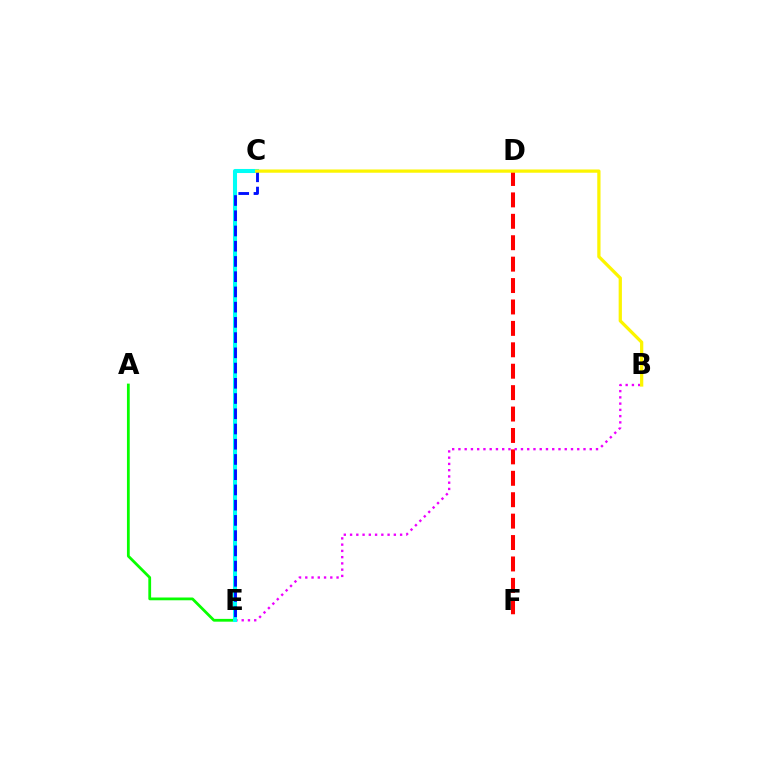{('D', 'F'): [{'color': '#ff0000', 'line_style': 'dashed', 'thickness': 2.91}], ('A', 'E'): [{'color': '#08ff00', 'line_style': 'solid', 'thickness': 2.0}], ('B', 'E'): [{'color': '#ee00ff', 'line_style': 'dotted', 'thickness': 1.7}], ('C', 'E'): [{'color': '#00fff6', 'line_style': 'solid', 'thickness': 2.93}, {'color': '#0010ff', 'line_style': 'dashed', 'thickness': 2.07}], ('B', 'C'): [{'color': '#fcf500', 'line_style': 'solid', 'thickness': 2.34}]}